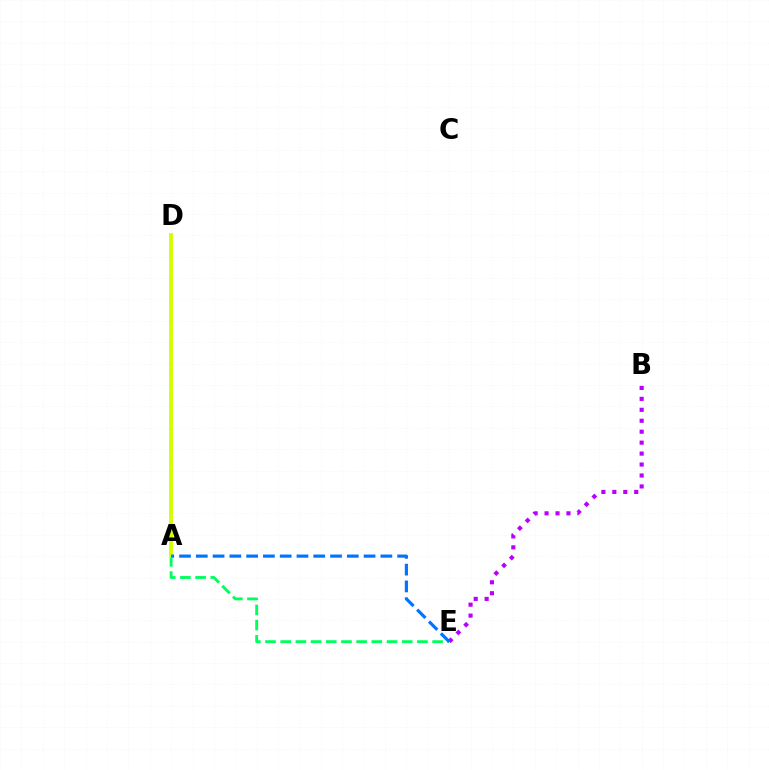{('A', 'D'): [{'color': '#ff0000', 'line_style': 'dotted', 'thickness': 1.63}, {'color': '#d1ff00', 'line_style': 'solid', 'thickness': 2.78}], ('A', 'E'): [{'color': '#00ff5c', 'line_style': 'dashed', 'thickness': 2.06}, {'color': '#0074ff', 'line_style': 'dashed', 'thickness': 2.28}], ('B', 'E'): [{'color': '#b900ff', 'line_style': 'dotted', 'thickness': 2.97}]}